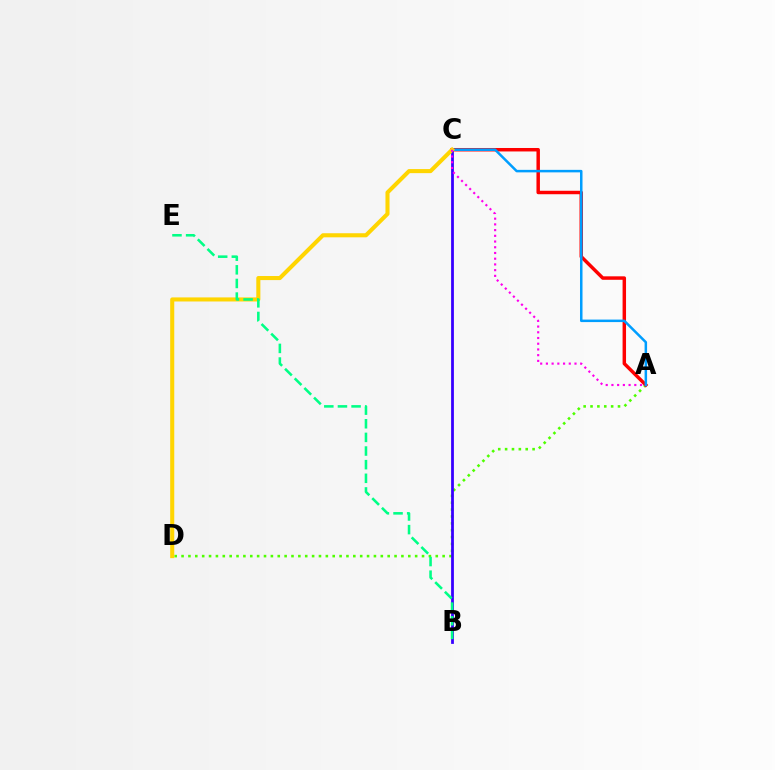{('A', 'D'): [{'color': '#4fff00', 'line_style': 'dotted', 'thickness': 1.87}], ('A', 'C'): [{'color': '#ff0000', 'line_style': 'solid', 'thickness': 2.49}, {'color': '#009eff', 'line_style': 'solid', 'thickness': 1.8}, {'color': '#ff00ed', 'line_style': 'dotted', 'thickness': 1.55}], ('B', 'C'): [{'color': '#3700ff', 'line_style': 'solid', 'thickness': 2.0}], ('C', 'D'): [{'color': '#ffd500', 'line_style': 'solid', 'thickness': 2.93}], ('B', 'E'): [{'color': '#00ff86', 'line_style': 'dashed', 'thickness': 1.85}]}